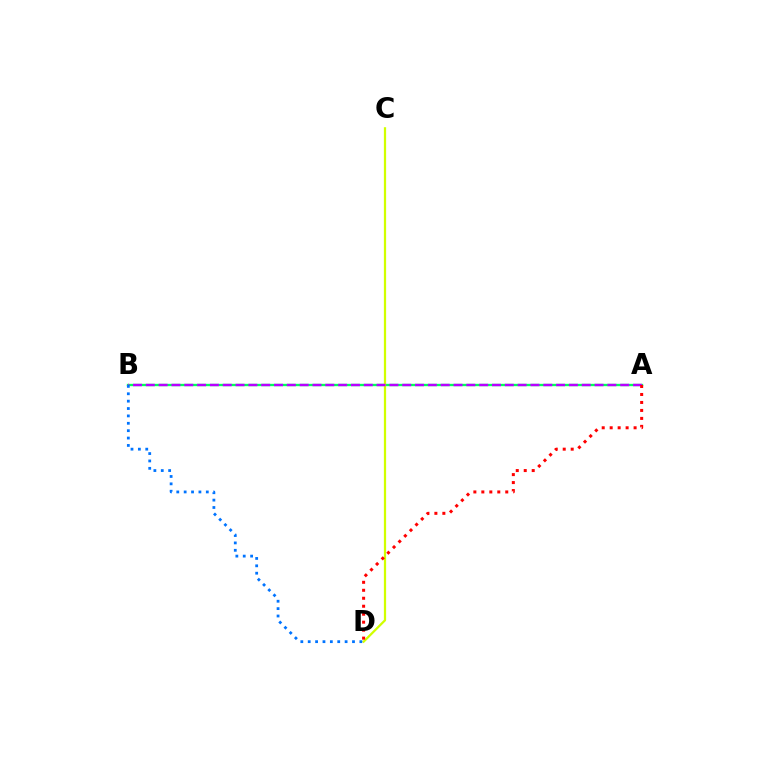{('A', 'B'): [{'color': '#00ff5c', 'line_style': 'solid', 'thickness': 1.69}, {'color': '#b900ff', 'line_style': 'dashed', 'thickness': 1.74}], ('C', 'D'): [{'color': '#d1ff00', 'line_style': 'solid', 'thickness': 1.61}], ('A', 'D'): [{'color': '#ff0000', 'line_style': 'dotted', 'thickness': 2.17}], ('B', 'D'): [{'color': '#0074ff', 'line_style': 'dotted', 'thickness': 2.01}]}